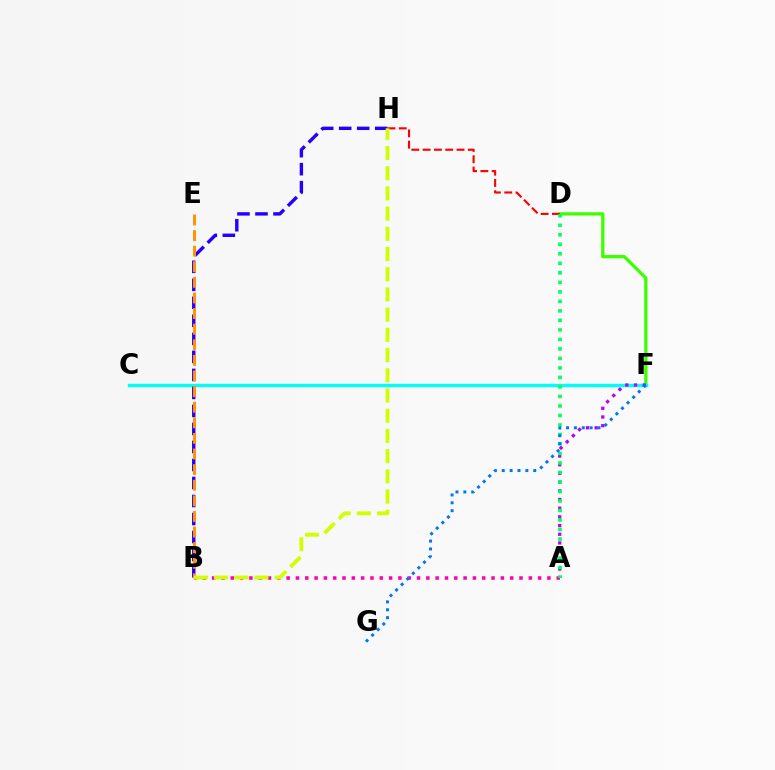{('D', 'F'): [{'color': '#3dff00', 'line_style': 'solid', 'thickness': 2.36}], ('C', 'F'): [{'color': '#00fff6', 'line_style': 'solid', 'thickness': 2.46}], ('B', 'H'): [{'color': '#2500ff', 'line_style': 'dashed', 'thickness': 2.45}, {'color': '#d1ff00', 'line_style': 'dashed', 'thickness': 2.75}], ('A', 'F'): [{'color': '#b900ff', 'line_style': 'dotted', 'thickness': 2.36}], ('D', 'H'): [{'color': '#ff0000', 'line_style': 'dashed', 'thickness': 1.54}], ('B', 'E'): [{'color': '#ff9400', 'line_style': 'dashed', 'thickness': 2.12}], ('A', 'B'): [{'color': '#ff00ac', 'line_style': 'dotted', 'thickness': 2.53}], ('A', 'D'): [{'color': '#00ff5c', 'line_style': 'dotted', 'thickness': 2.58}], ('F', 'G'): [{'color': '#0074ff', 'line_style': 'dotted', 'thickness': 2.14}]}